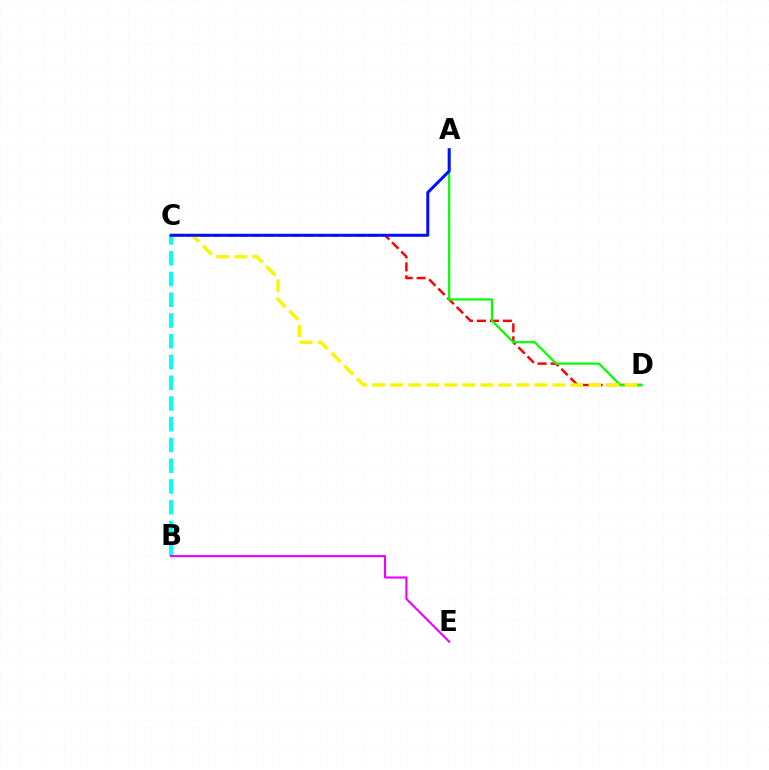{('B', 'C'): [{'color': '#00fff6', 'line_style': 'dashed', 'thickness': 2.82}], ('C', 'D'): [{'color': '#ff0000', 'line_style': 'dashed', 'thickness': 1.76}, {'color': '#fcf500', 'line_style': 'dashed', 'thickness': 2.45}], ('B', 'E'): [{'color': '#ee00ff', 'line_style': 'solid', 'thickness': 1.52}], ('A', 'D'): [{'color': '#08ff00', 'line_style': 'solid', 'thickness': 1.6}], ('A', 'C'): [{'color': '#0010ff', 'line_style': 'solid', 'thickness': 2.17}]}